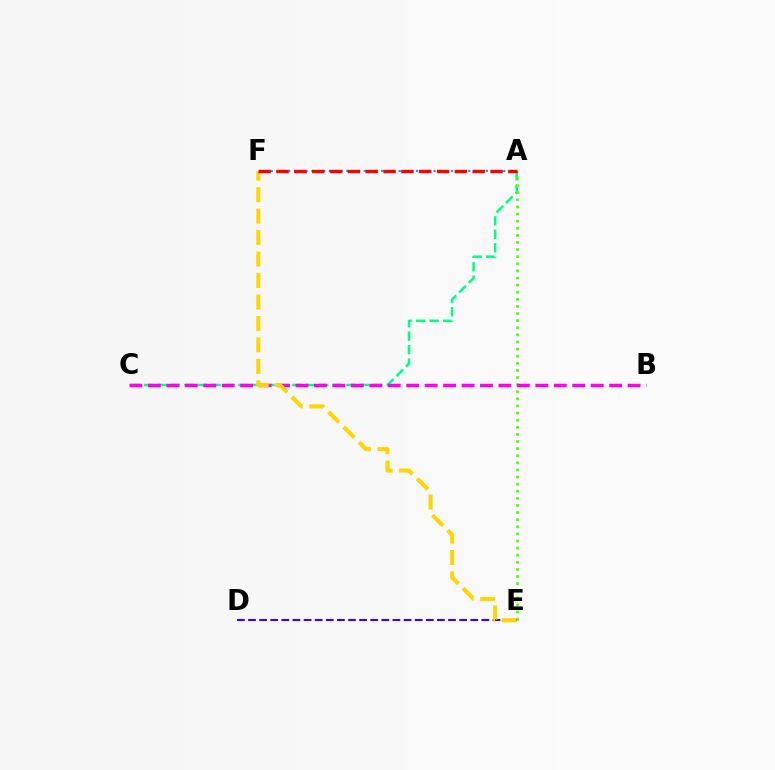{('A', 'C'): [{'color': '#00ff86', 'line_style': 'dashed', 'thickness': 1.83}], ('A', 'E'): [{'color': '#4fff00', 'line_style': 'dotted', 'thickness': 1.93}], ('D', 'E'): [{'color': '#3700ff', 'line_style': 'dashed', 'thickness': 1.51}], ('A', 'F'): [{'color': '#009eff', 'line_style': 'dotted', 'thickness': 1.58}, {'color': '#ff0000', 'line_style': 'dashed', 'thickness': 2.42}], ('B', 'C'): [{'color': '#ff00ed', 'line_style': 'dashed', 'thickness': 2.51}], ('E', 'F'): [{'color': '#ffd500', 'line_style': 'dashed', 'thickness': 2.92}]}